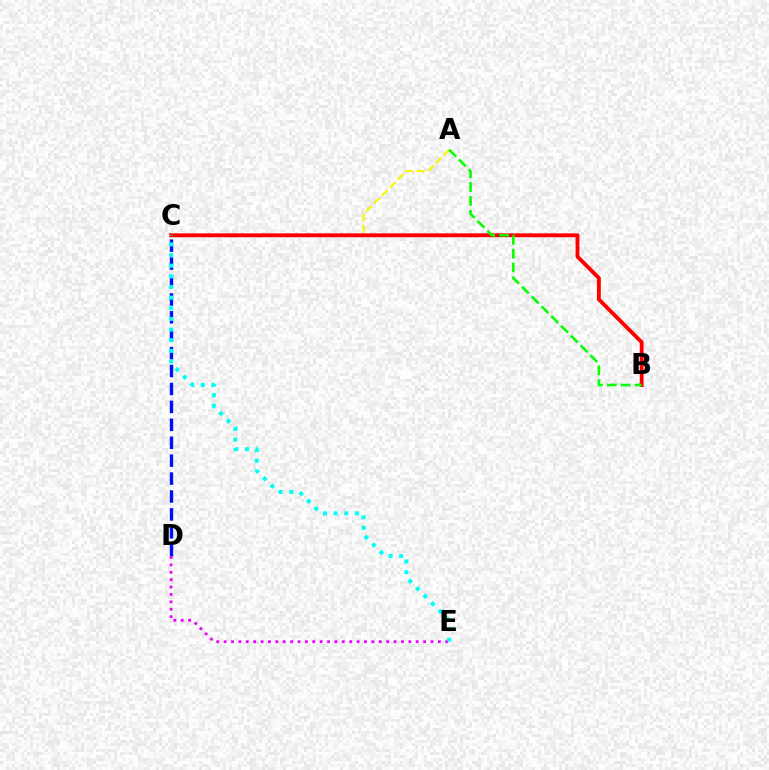{('A', 'C'): [{'color': '#fcf500', 'line_style': 'dashed', 'thickness': 1.52}], ('C', 'D'): [{'color': '#0010ff', 'line_style': 'dashed', 'thickness': 2.43}], ('D', 'E'): [{'color': '#ee00ff', 'line_style': 'dotted', 'thickness': 2.01}], ('B', 'C'): [{'color': '#ff0000', 'line_style': 'solid', 'thickness': 2.78}], ('C', 'E'): [{'color': '#00fff6', 'line_style': 'dotted', 'thickness': 2.89}], ('A', 'B'): [{'color': '#08ff00', 'line_style': 'dashed', 'thickness': 1.88}]}